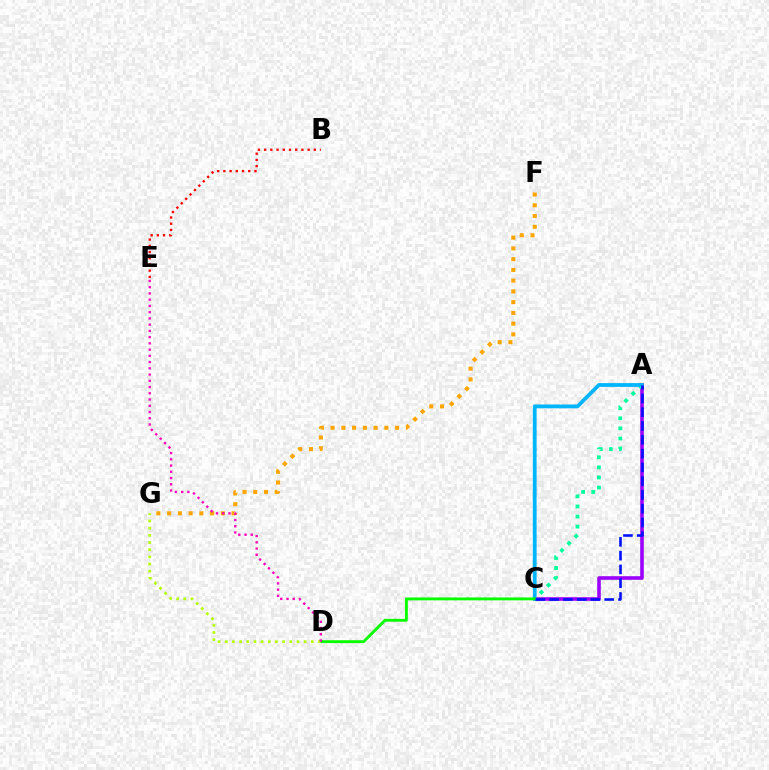{('A', 'C'): [{'color': '#9b00ff', 'line_style': 'solid', 'thickness': 2.59}, {'color': '#00ff9d', 'line_style': 'dotted', 'thickness': 2.74}, {'color': '#00b5ff', 'line_style': 'solid', 'thickness': 2.73}, {'color': '#0010ff', 'line_style': 'dashed', 'thickness': 1.87}], ('B', 'E'): [{'color': '#ff0000', 'line_style': 'dotted', 'thickness': 1.69}], ('F', 'G'): [{'color': '#ffa500', 'line_style': 'dotted', 'thickness': 2.92}], ('C', 'D'): [{'color': '#08ff00', 'line_style': 'solid', 'thickness': 2.07}], ('D', 'G'): [{'color': '#b3ff00', 'line_style': 'dotted', 'thickness': 1.95}], ('D', 'E'): [{'color': '#ff00bd', 'line_style': 'dotted', 'thickness': 1.7}]}